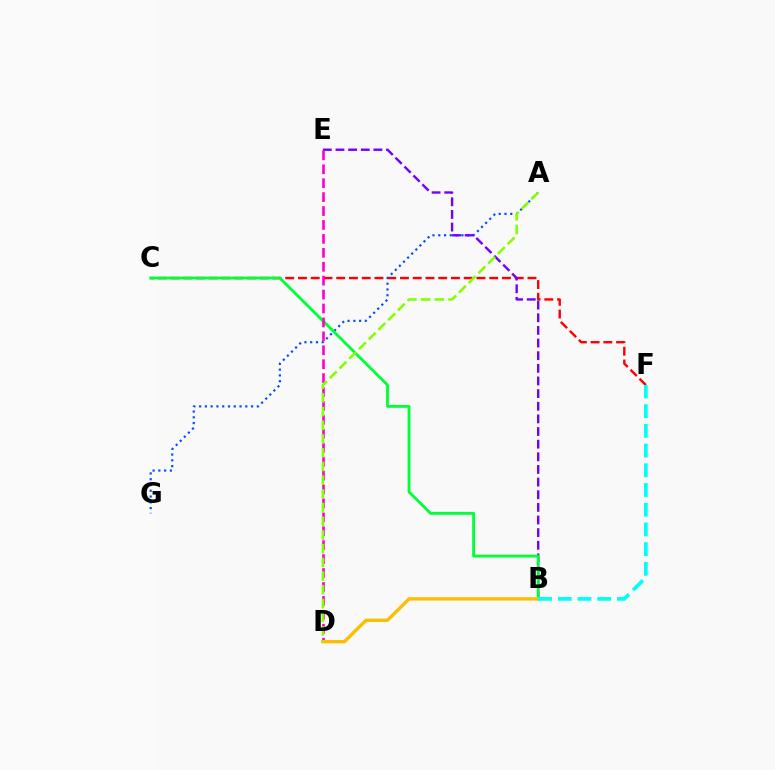{('C', 'F'): [{'color': '#ff0000', 'line_style': 'dashed', 'thickness': 1.73}], ('A', 'G'): [{'color': '#004bff', 'line_style': 'dotted', 'thickness': 1.57}], ('B', 'E'): [{'color': '#7200ff', 'line_style': 'dashed', 'thickness': 1.72}], ('B', 'C'): [{'color': '#00ff39', 'line_style': 'solid', 'thickness': 2.05}], ('D', 'E'): [{'color': '#ff00cf', 'line_style': 'dashed', 'thickness': 1.89}], ('B', 'D'): [{'color': '#ffbd00', 'line_style': 'solid', 'thickness': 2.41}], ('B', 'F'): [{'color': '#00fff6', 'line_style': 'dashed', 'thickness': 2.68}], ('A', 'D'): [{'color': '#84ff00', 'line_style': 'dashed', 'thickness': 1.86}]}